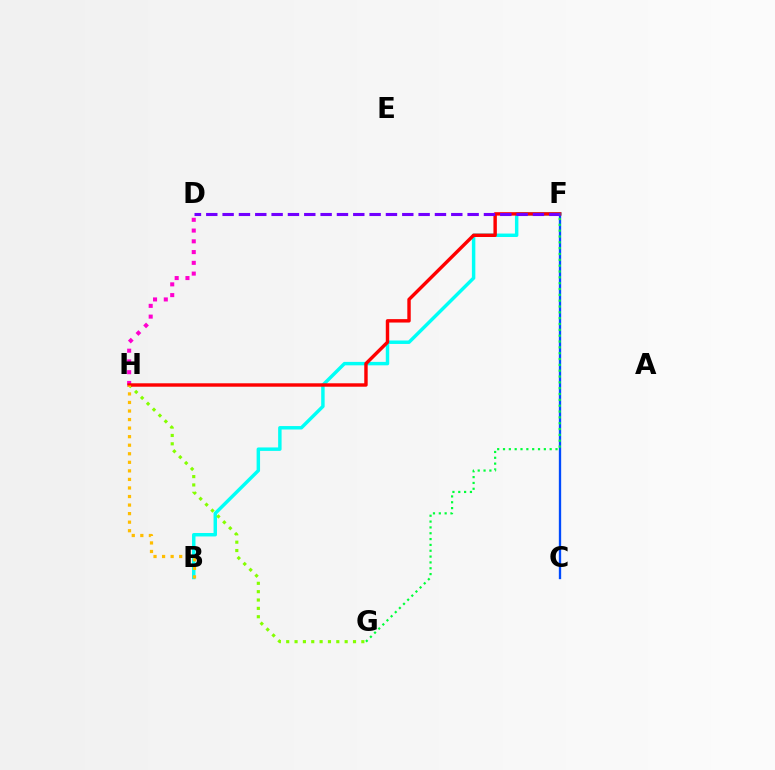{('D', 'H'): [{'color': '#ff00cf', 'line_style': 'dotted', 'thickness': 2.92}], ('B', 'F'): [{'color': '#00fff6', 'line_style': 'solid', 'thickness': 2.48}], ('C', 'F'): [{'color': '#004bff', 'line_style': 'solid', 'thickness': 1.67}], ('G', 'H'): [{'color': '#84ff00', 'line_style': 'dotted', 'thickness': 2.27}], ('F', 'H'): [{'color': '#ff0000', 'line_style': 'solid', 'thickness': 2.46}], ('D', 'F'): [{'color': '#7200ff', 'line_style': 'dashed', 'thickness': 2.22}], ('B', 'H'): [{'color': '#ffbd00', 'line_style': 'dotted', 'thickness': 2.32}], ('F', 'G'): [{'color': '#00ff39', 'line_style': 'dotted', 'thickness': 1.59}]}